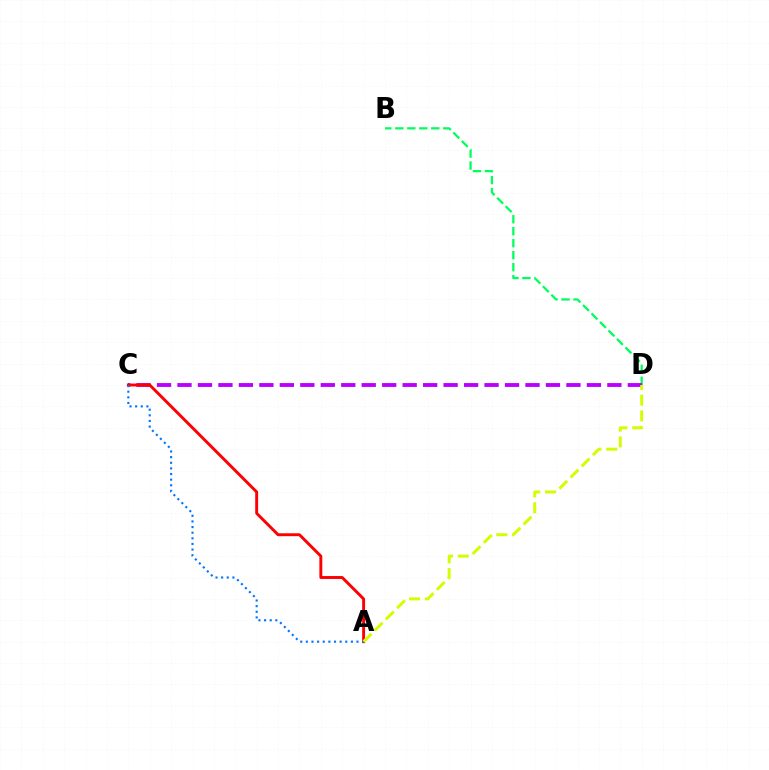{('B', 'D'): [{'color': '#00ff5c', 'line_style': 'dashed', 'thickness': 1.63}], ('C', 'D'): [{'color': '#b900ff', 'line_style': 'dashed', 'thickness': 2.78}], ('A', 'C'): [{'color': '#ff0000', 'line_style': 'solid', 'thickness': 2.1}, {'color': '#0074ff', 'line_style': 'dotted', 'thickness': 1.53}], ('A', 'D'): [{'color': '#d1ff00', 'line_style': 'dashed', 'thickness': 2.15}]}